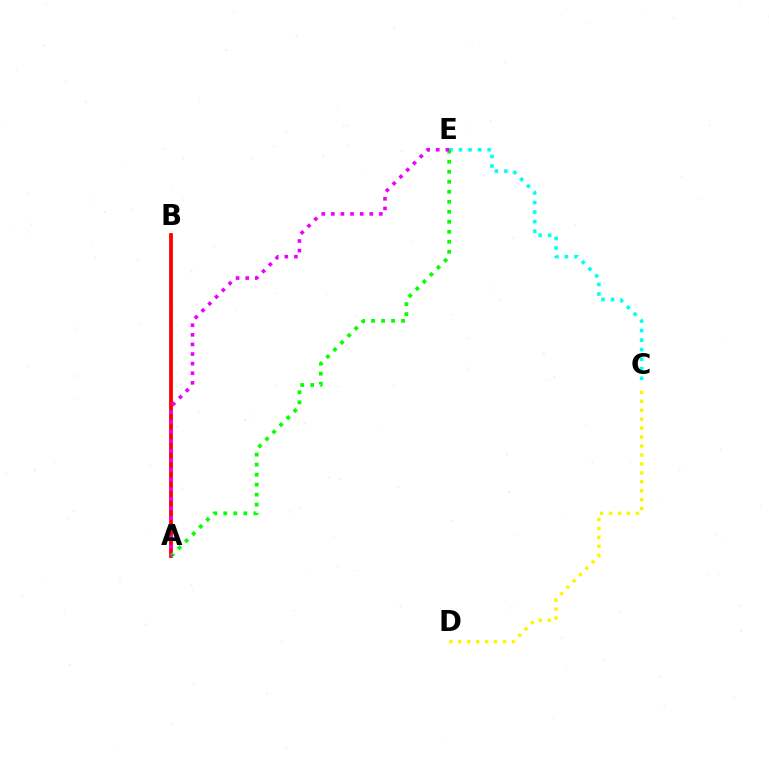{('C', 'E'): [{'color': '#00fff6', 'line_style': 'dotted', 'thickness': 2.59}], ('C', 'D'): [{'color': '#fcf500', 'line_style': 'dotted', 'thickness': 2.43}], ('A', 'B'): [{'color': '#0010ff', 'line_style': 'dashed', 'thickness': 1.66}, {'color': '#ff0000', 'line_style': 'solid', 'thickness': 2.72}], ('A', 'E'): [{'color': '#08ff00', 'line_style': 'dotted', 'thickness': 2.72}, {'color': '#ee00ff', 'line_style': 'dotted', 'thickness': 2.61}]}